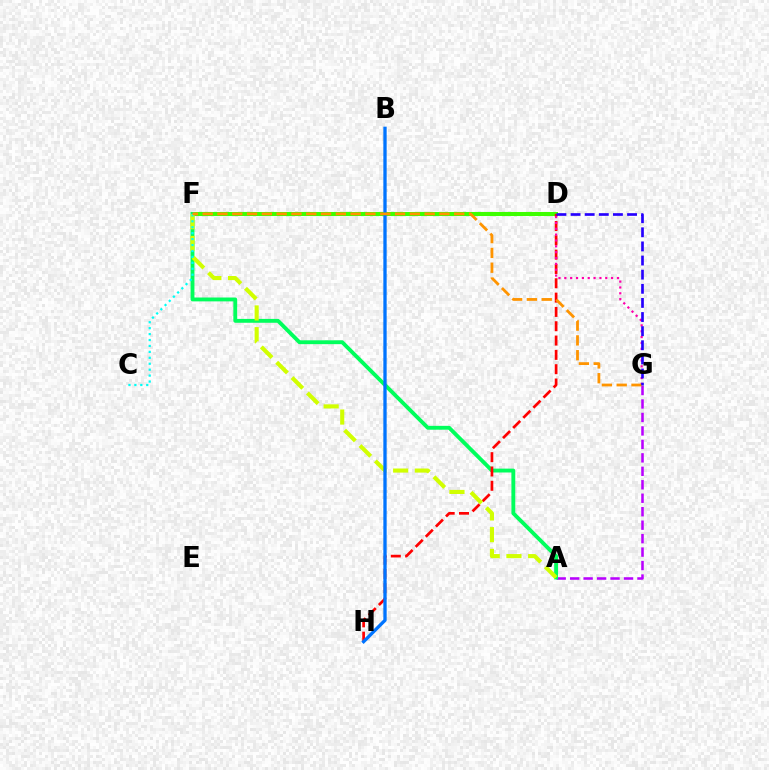{('D', 'F'): [{'color': '#3dff00', 'line_style': 'solid', 'thickness': 2.92}], ('A', 'G'): [{'color': '#b900ff', 'line_style': 'dashed', 'thickness': 1.83}], ('A', 'F'): [{'color': '#00ff5c', 'line_style': 'solid', 'thickness': 2.78}, {'color': '#d1ff00', 'line_style': 'dashed', 'thickness': 2.95}], ('D', 'H'): [{'color': '#ff0000', 'line_style': 'dashed', 'thickness': 1.95}], ('D', 'G'): [{'color': '#ff00ac', 'line_style': 'dotted', 'thickness': 1.59}, {'color': '#2500ff', 'line_style': 'dashed', 'thickness': 1.92}], ('C', 'F'): [{'color': '#00fff6', 'line_style': 'dotted', 'thickness': 1.61}], ('B', 'H'): [{'color': '#0074ff', 'line_style': 'solid', 'thickness': 2.38}], ('F', 'G'): [{'color': '#ff9400', 'line_style': 'dashed', 'thickness': 2.01}]}